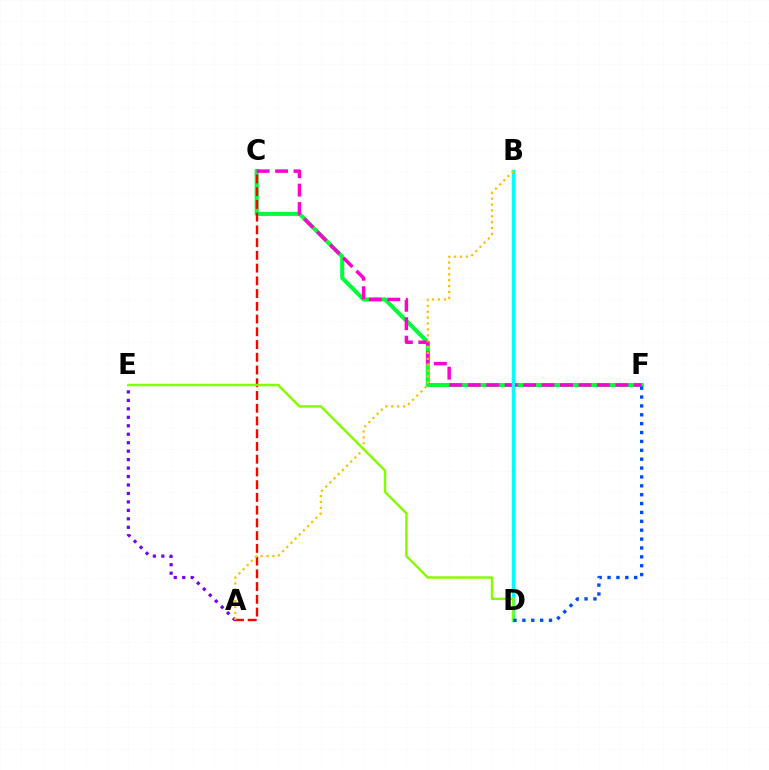{('A', 'E'): [{'color': '#7200ff', 'line_style': 'dotted', 'thickness': 2.3}], ('C', 'F'): [{'color': '#00ff39', 'line_style': 'solid', 'thickness': 2.92}, {'color': '#ff00cf', 'line_style': 'dashed', 'thickness': 2.51}], ('B', 'D'): [{'color': '#00fff6', 'line_style': 'solid', 'thickness': 2.51}], ('A', 'C'): [{'color': '#ff0000', 'line_style': 'dashed', 'thickness': 1.73}], ('A', 'B'): [{'color': '#ffbd00', 'line_style': 'dotted', 'thickness': 1.6}], ('D', 'E'): [{'color': '#84ff00', 'line_style': 'solid', 'thickness': 1.76}], ('D', 'F'): [{'color': '#004bff', 'line_style': 'dotted', 'thickness': 2.41}]}